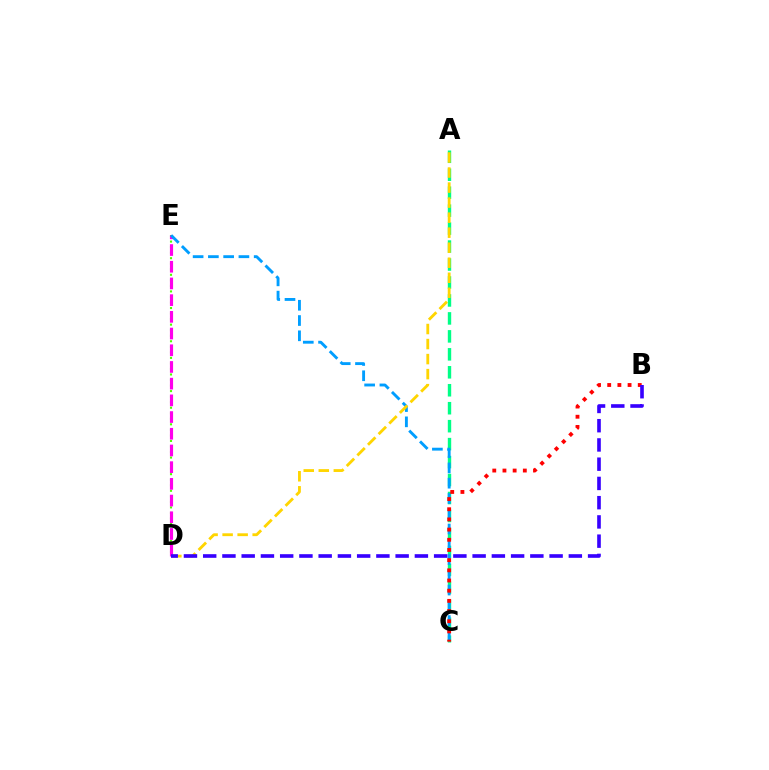{('D', 'E'): [{'color': '#4fff00', 'line_style': 'dotted', 'thickness': 1.5}, {'color': '#ff00ed', 'line_style': 'dashed', 'thickness': 2.27}], ('A', 'C'): [{'color': '#00ff86', 'line_style': 'dashed', 'thickness': 2.44}], ('C', 'E'): [{'color': '#009eff', 'line_style': 'dashed', 'thickness': 2.07}], ('B', 'C'): [{'color': '#ff0000', 'line_style': 'dotted', 'thickness': 2.77}], ('A', 'D'): [{'color': '#ffd500', 'line_style': 'dashed', 'thickness': 2.04}], ('B', 'D'): [{'color': '#3700ff', 'line_style': 'dashed', 'thickness': 2.61}]}